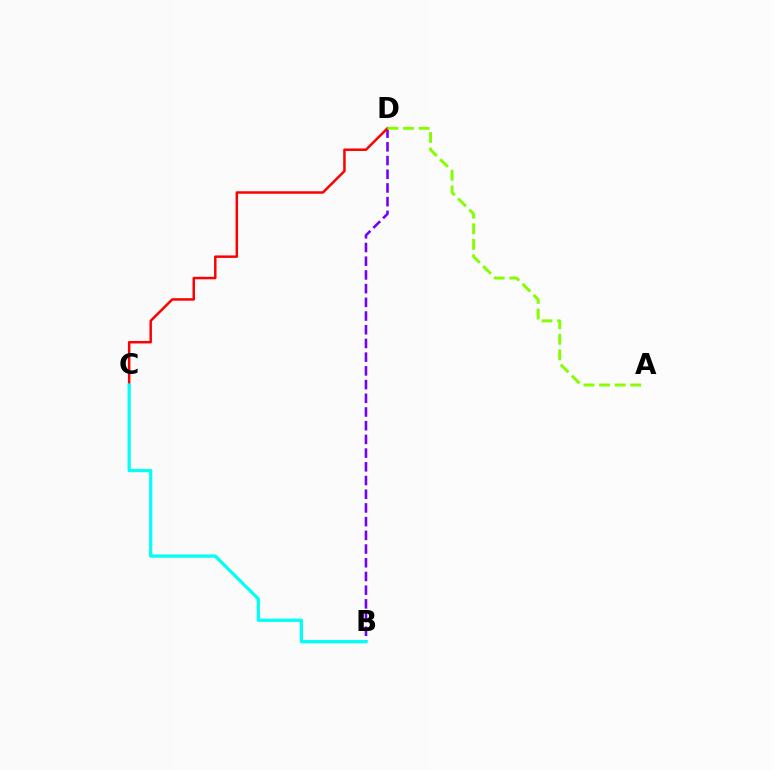{('B', 'D'): [{'color': '#7200ff', 'line_style': 'dashed', 'thickness': 1.86}], ('C', 'D'): [{'color': '#ff0000', 'line_style': 'solid', 'thickness': 1.79}], ('A', 'D'): [{'color': '#84ff00', 'line_style': 'dashed', 'thickness': 2.12}], ('B', 'C'): [{'color': '#00fff6', 'line_style': 'solid', 'thickness': 2.33}]}